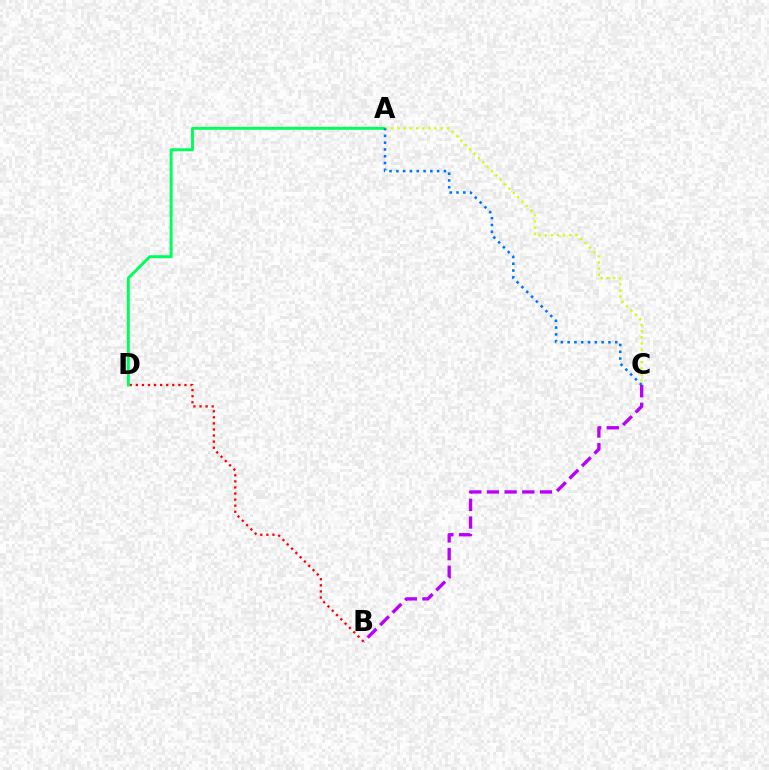{('B', 'D'): [{'color': '#ff0000', 'line_style': 'dotted', 'thickness': 1.65}], ('A', 'D'): [{'color': '#00ff5c', 'line_style': 'solid', 'thickness': 2.1}], ('A', 'C'): [{'color': '#d1ff00', 'line_style': 'dotted', 'thickness': 1.68}, {'color': '#0074ff', 'line_style': 'dotted', 'thickness': 1.85}], ('B', 'C'): [{'color': '#b900ff', 'line_style': 'dashed', 'thickness': 2.4}]}